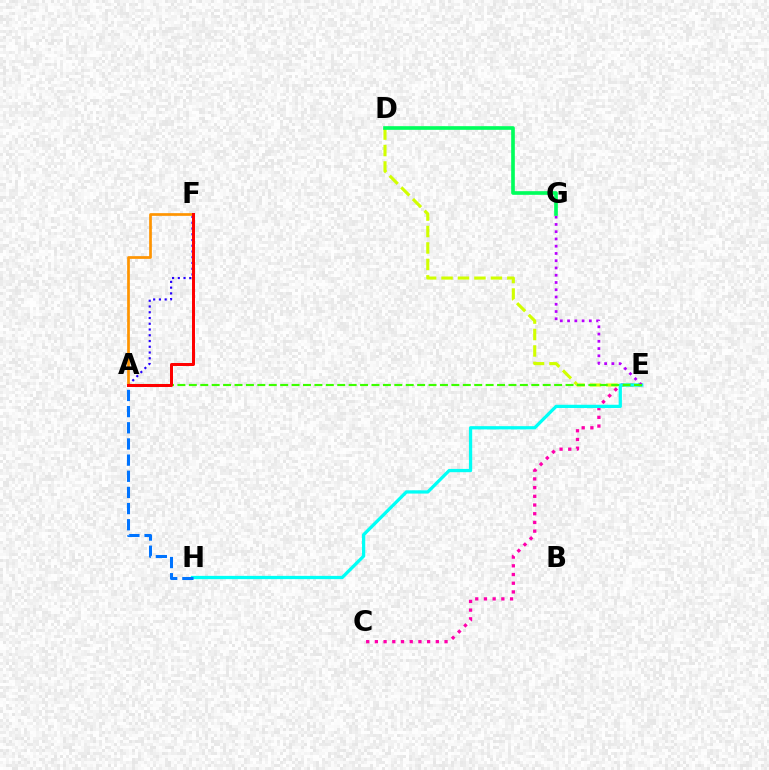{('C', 'E'): [{'color': '#ff00ac', 'line_style': 'dotted', 'thickness': 2.37}], ('D', 'E'): [{'color': '#d1ff00', 'line_style': 'dashed', 'thickness': 2.23}], ('E', 'H'): [{'color': '#00fff6', 'line_style': 'solid', 'thickness': 2.35}], ('E', 'G'): [{'color': '#b900ff', 'line_style': 'dotted', 'thickness': 1.97}], ('A', 'E'): [{'color': '#3dff00', 'line_style': 'dashed', 'thickness': 1.55}], ('D', 'G'): [{'color': '#00ff5c', 'line_style': 'solid', 'thickness': 2.63}], ('A', 'F'): [{'color': '#2500ff', 'line_style': 'dotted', 'thickness': 1.56}, {'color': '#ff9400', 'line_style': 'solid', 'thickness': 1.95}, {'color': '#ff0000', 'line_style': 'solid', 'thickness': 2.16}], ('A', 'H'): [{'color': '#0074ff', 'line_style': 'dashed', 'thickness': 2.2}]}